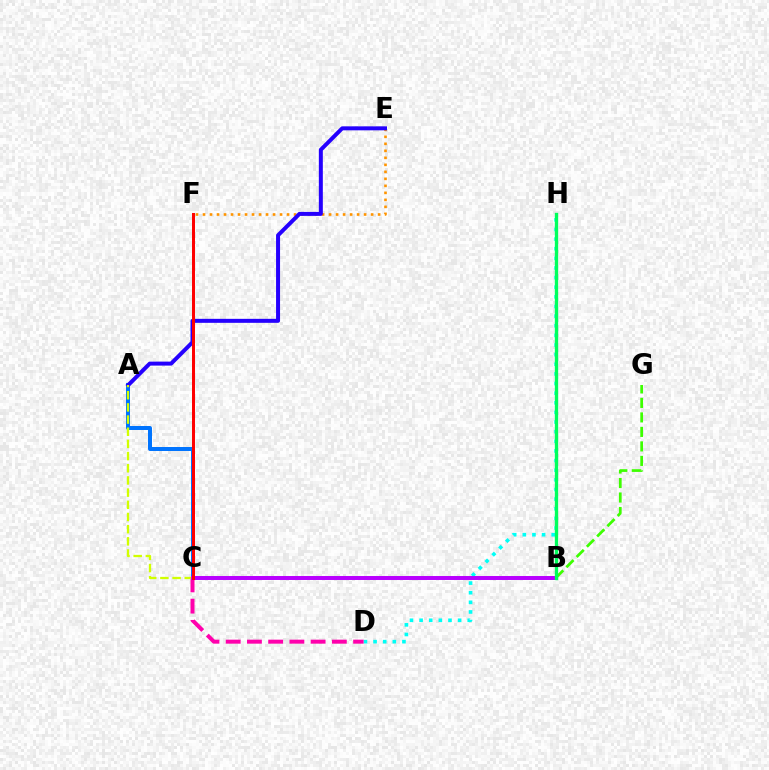{('D', 'H'): [{'color': '#00fff6', 'line_style': 'dotted', 'thickness': 2.62}], ('C', 'D'): [{'color': '#ff00ac', 'line_style': 'dashed', 'thickness': 2.88}], ('A', 'C'): [{'color': '#0074ff', 'line_style': 'solid', 'thickness': 2.87}, {'color': '#d1ff00', 'line_style': 'dashed', 'thickness': 1.65}], ('E', 'F'): [{'color': '#ff9400', 'line_style': 'dotted', 'thickness': 1.9}], ('B', 'G'): [{'color': '#3dff00', 'line_style': 'dashed', 'thickness': 1.97}], ('A', 'E'): [{'color': '#2500ff', 'line_style': 'solid', 'thickness': 2.87}], ('B', 'C'): [{'color': '#b900ff', 'line_style': 'solid', 'thickness': 2.86}], ('B', 'H'): [{'color': '#00ff5c', 'line_style': 'solid', 'thickness': 2.4}], ('C', 'F'): [{'color': '#ff0000', 'line_style': 'solid', 'thickness': 2.15}]}